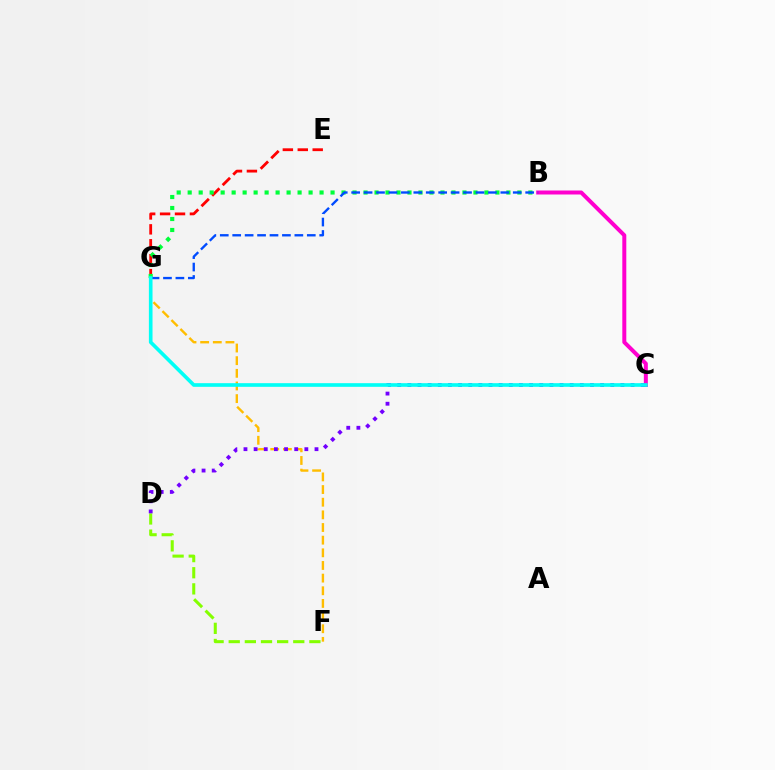{('B', 'C'): [{'color': '#ff00cf', 'line_style': 'solid', 'thickness': 2.87}], ('E', 'G'): [{'color': '#ff0000', 'line_style': 'dashed', 'thickness': 2.03}], ('F', 'G'): [{'color': '#ffbd00', 'line_style': 'dashed', 'thickness': 1.72}], ('D', 'F'): [{'color': '#84ff00', 'line_style': 'dashed', 'thickness': 2.19}], ('B', 'G'): [{'color': '#00ff39', 'line_style': 'dotted', 'thickness': 2.99}, {'color': '#004bff', 'line_style': 'dashed', 'thickness': 1.69}], ('C', 'D'): [{'color': '#7200ff', 'line_style': 'dotted', 'thickness': 2.76}], ('C', 'G'): [{'color': '#00fff6', 'line_style': 'solid', 'thickness': 2.63}]}